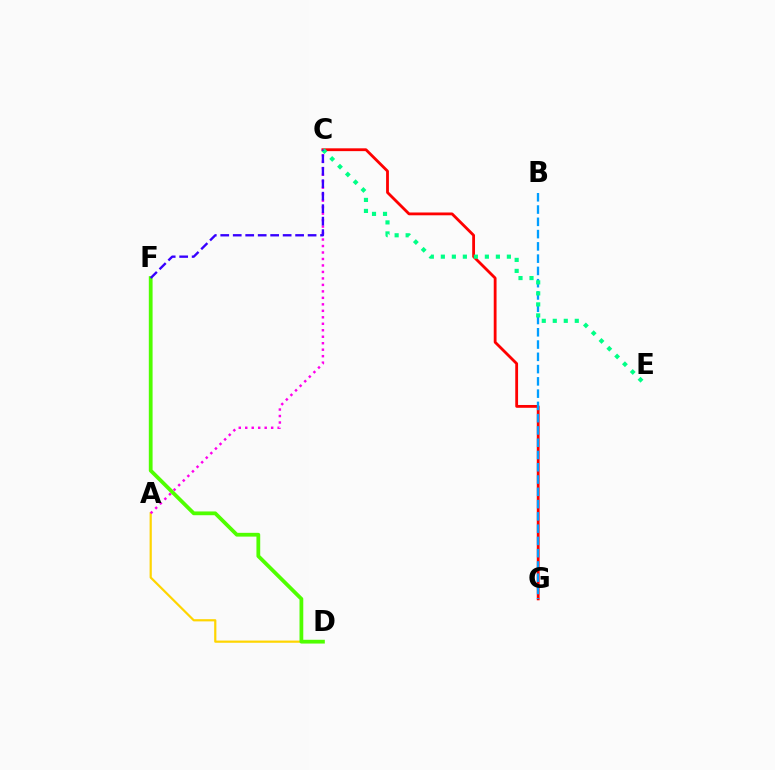{('A', 'D'): [{'color': '#ffd500', 'line_style': 'solid', 'thickness': 1.59}], ('C', 'G'): [{'color': '#ff0000', 'line_style': 'solid', 'thickness': 2.02}], ('B', 'G'): [{'color': '#009eff', 'line_style': 'dashed', 'thickness': 1.67}], ('C', 'E'): [{'color': '#00ff86', 'line_style': 'dotted', 'thickness': 2.99}], ('A', 'C'): [{'color': '#ff00ed', 'line_style': 'dotted', 'thickness': 1.76}], ('D', 'F'): [{'color': '#4fff00', 'line_style': 'solid', 'thickness': 2.72}], ('C', 'F'): [{'color': '#3700ff', 'line_style': 'dashed', 'thickness': 1.7}]}